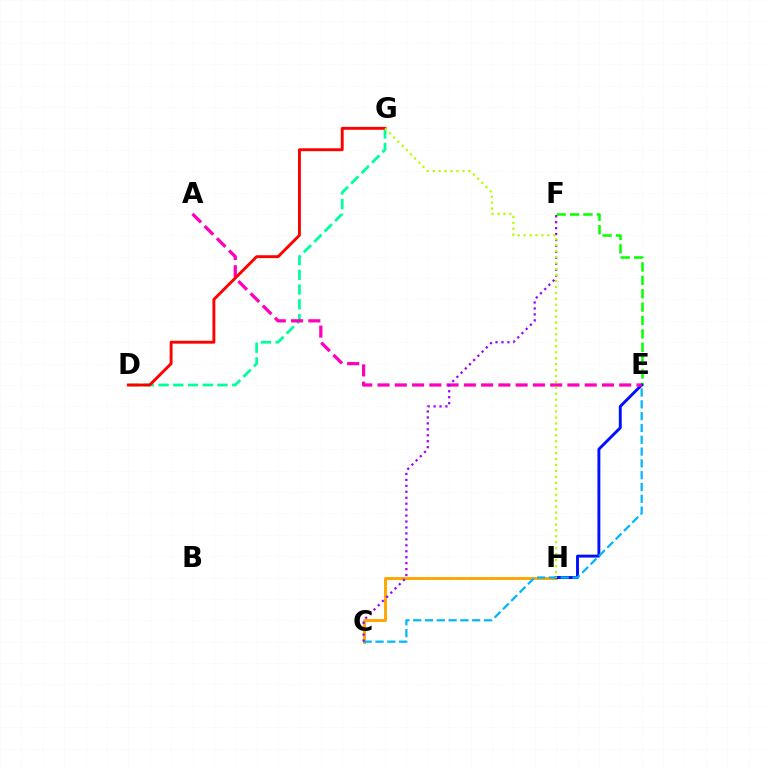{('D', 'G'): [{'color': '#00ff9d', 'line_style': 'dashed', 'thickness': 2.0}, {'color': '#ff0000', 'line_style': 'solid', 'thickness': 2.08}], ('E', 'F'): [{'color': '#08ff00', 'line_style': 'dashed', 'thickness': 1.82}], ('C', 'H'): [{'color': '#ffa500', 'line_style': 'solid', 'thickness': 2.09}], ('E', 'H'): [{'color': '#0010ff', 'line_style': 'solid', 'thickness': 2.09}], ('C', 'E'): [{'color': '#00b5ff', 'line_style': 'dashed', 'thickness': 1.6}], ('A', 'E'): [{'color': '#ff00bd', 'line_style': 'dashed', 'thickness': 2.35}], ('C', 'F'): [{'color': '#9b00ff', 'line_style': 'dotted', 'thickness': 1.62}], ('G', 'H'): [{'color': '#b3ff00', 'line_style': 'dotted', 'thickness': 1.61}]}